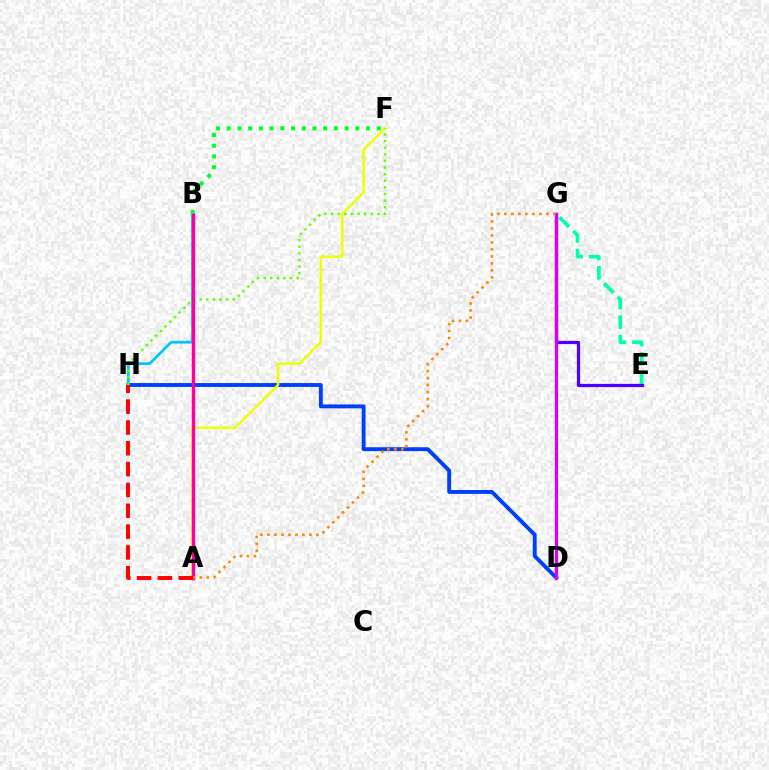{('D', 'H'): [{'color': '#003fff', 'line_style': 'solid', 'thickness': 2.8}], ('B', 'H'): [{'color': '#00c7ff', 'line_style': 'solid', 'thickness': 1.98}], ('E', 'G'): [{'color': '#00ffaf', 'line_style': 'dashed', 'thickness': 2.63}, {'color': '#4f00ff', 'line_style': 'solid', 'thickness': 2.33}], ('A', 'F'): [{'color': '#eeff00', 'line_style': 'solid', 'thickness': 1.78}], ('F', 'H'): [{'color': '#66ff00', 'line_style': 'dotted', 'thickness': 1.8}], ('A', 'B'): [{'color': '#ff00a0', 'line_style': 'solid', 'thickness': 2.48}], ('D', 'G'): [{'color': '#d600ff', 'line_style': 'solid', 'thickness': 2.36}], ('A', 'G'): [{'color': '#ff8800', 'line_style': 'dotted', 'thickness': 1.9}], ('A', 'H'): [{'color': '#ff0000', 'line_style': 'dashed', 'thickness': 2.83}], ('B', 'F'): [{'color': '#00ff27', 'line_style': 'dotted', 'thickness': 2.91}]}